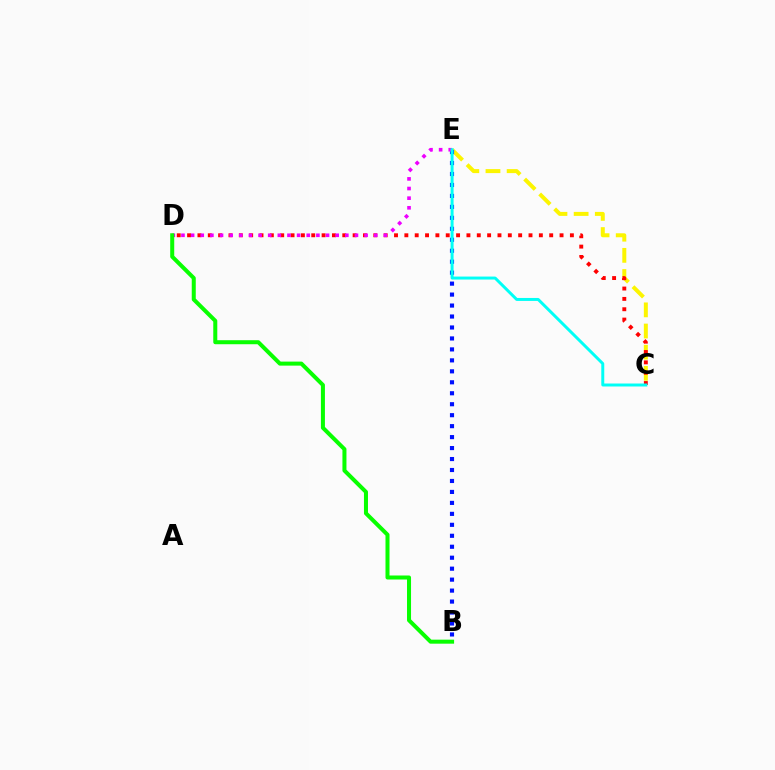{('C', 'E'): [{'color': '#fcf500', 'line_style': 'dashed', 'thickness': 2.87}, {'color': '#00fff6', 'line_style': 'solid', 'thickness': 2.14}], ('C', 'D'): [{'color': '#ff0000', 'line_style': 'dotted', 'thickness': 2.81}], ('B', 'E'): [{'color': '#0010ff', 'line_style': 'dotted', 'thickness': 2.98}], ('D', 'E'): [{'color': '#ee00ff', 'line_style': 'dotted', 'thickness': 2.62}], ('B', 'D'): [{'color': '#08ff00', 'line_style': 'solid', 'thickness': 2.89}]}